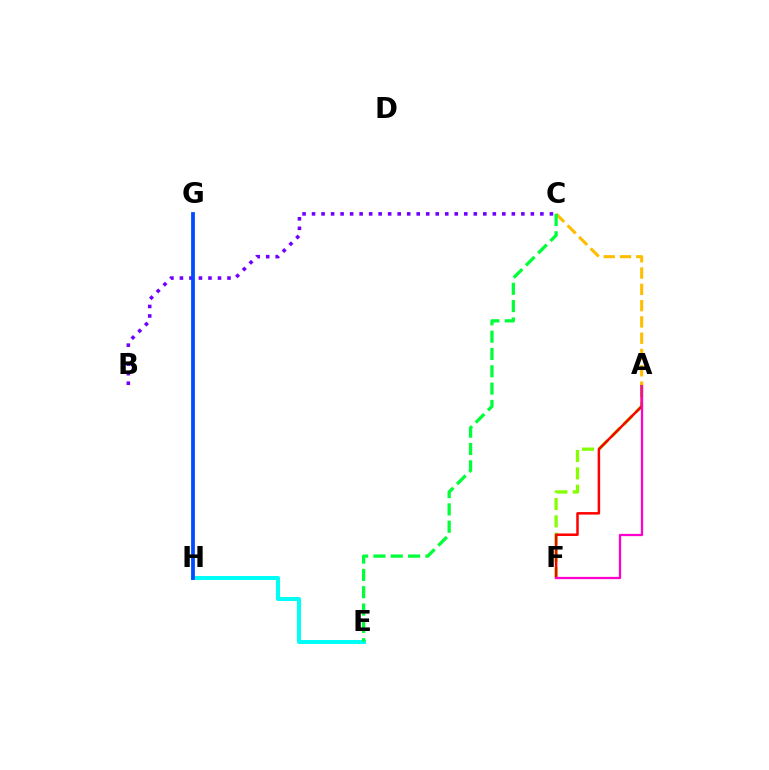{('B', 'C'): [{'color': '#7200ff', 'line_style': 'dotted', 'thickness': 2.58}], ('A', 'F'): [{'color': '#84ff00', 'line_style': 'dashed', 'thickness': 2.36}, {'color': '#ff0000', 'line_style': 'solid', 'thickness': 1.8}, {'color': '#ff00cf', 'line_style': 'solid', 'thickness': 1.62}], ('E', 'H'): [{'color': '#00fff6', 'line_style': 'solid', 'thickness': 2.89}], ('G', 'H'): [{'color': '#004bff', 'line_style': 'solid', 'thickness': 2.71}], ('A', 'C'): [{'color': '#ffbd00', 'line_style': 'dashed', 'thickness': 2.21}], ('C', 'E'): [{'color': '#00ff39', 'line_style': 'dashed', 'thickness': 2.35}]}